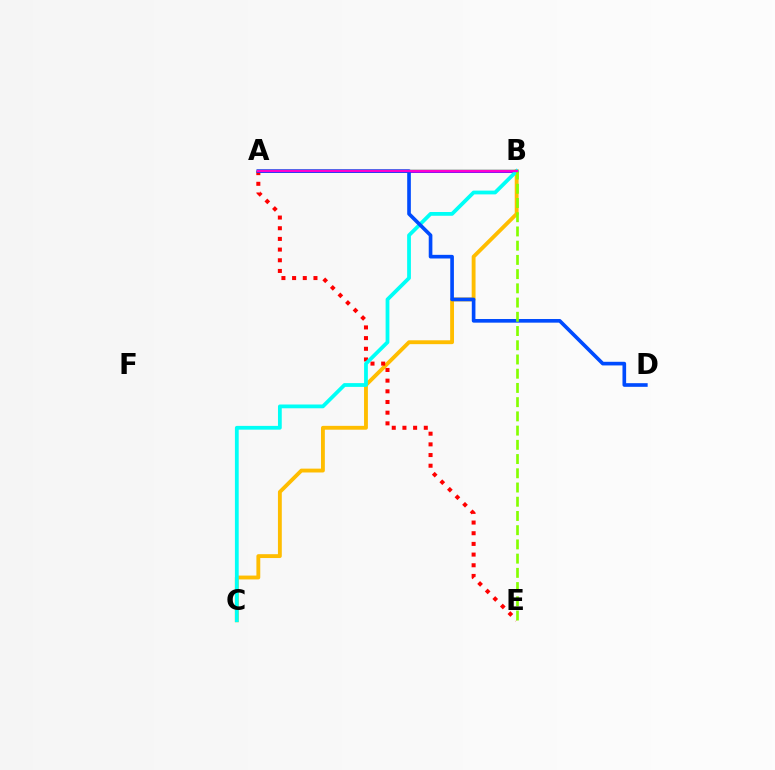{('A', 'B'): [{'color': '#00ff39', 'line_style': 'solid', 'thickness': 1.79}, {'color': '#7200ff', 'line_style': 'solid', 'thickness': 2.01}, {'color': '#ff00cf', 'line_style': 'solid', 'thickness': 1.69}], ('B', 'C'): [{'color': '#ffbd00', 'line_style': 'solid', 'thickness': 2.77}, {'color': '#00fff6', 'line_style': 'solid', 'thickness': 2.72}], ('A', 'E'): [{'color': '#ff0000', 'line_style': 'dotted', 'thickness': 2.9}], ('A', 'D'): [{'color': '#004bff', 'line_style': 'solid', 'thickness': 2.63}], ('B', 'E'): [{'color': '#84ff00', 'line_style': 'dashed', 'thickness': 1.93}]}